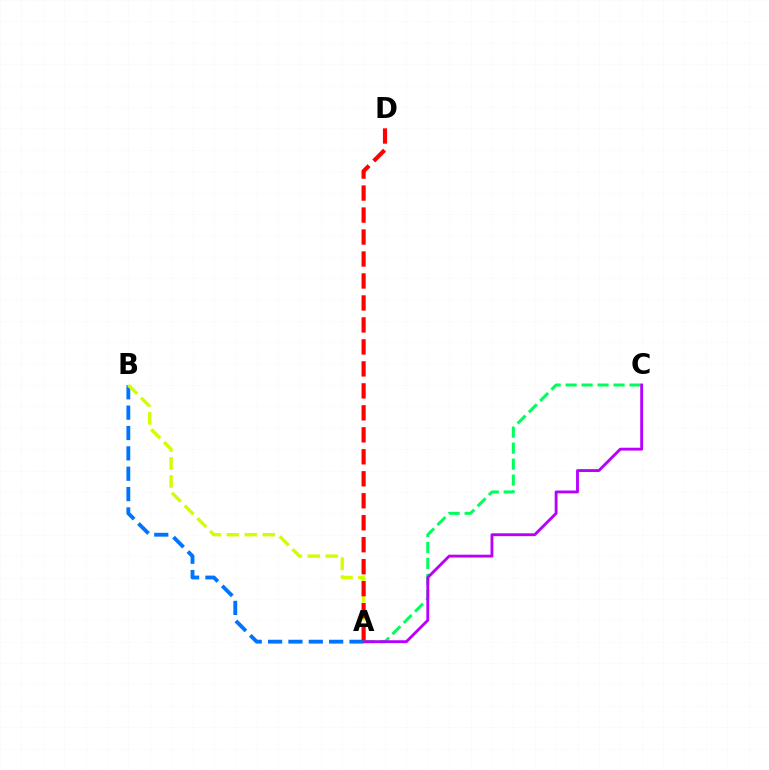{('A', 'C'): [{'color': '#00ff5c', 'line_style': 'dashed', 'thickness': 2.17}, {'color': '#b900ff', 'line_style': 'solid', 'thickness': 2.06}], ('A', 'B'): [{'color': '#0074ff', 'line_style': 'dashed', 'thickness': 2.76}, {'color': '#d1ff00', 'line_style': 'dashed', 'thickness': 2.44}], ('A', 'D'): [{'color': '#ff0000', 'line_style': 'dashed', 'thickness': 2.99}]}